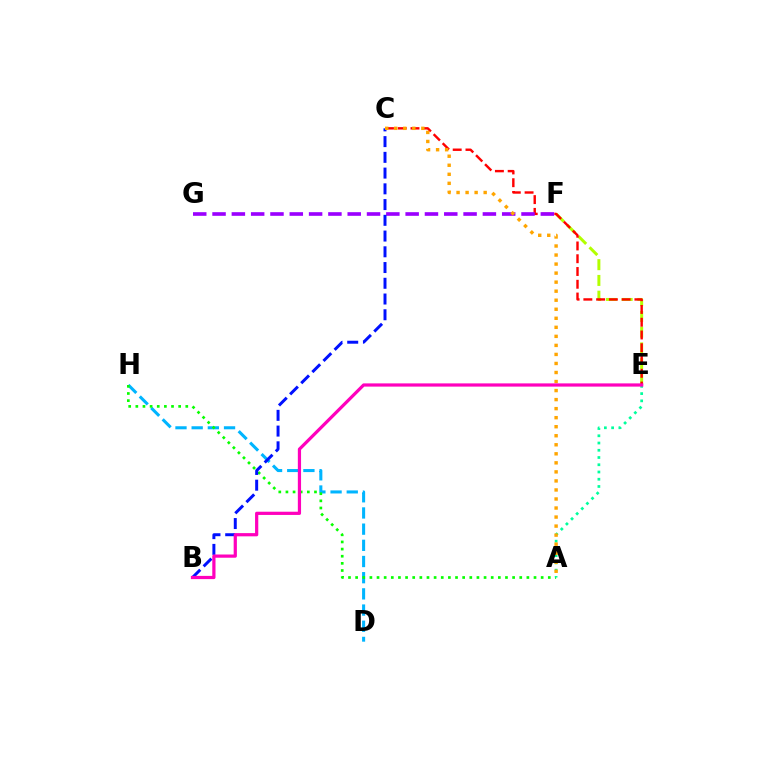{('D', 'H'): [{'color': '#00b5ff', 'line_style': 'dashed', 'thickness': 2.2}], ('E', 'F'): [{'color': '#b3ff00', 'line_style': 'dashed', 'thickness': 2.14}], ('A', 'H'): [{'color': '#08ff00', 'line_style': 'dotted', 'thickness': 1.94}], ('C', 'E'): [{'color': '#ff0000', 'line_style': 'dashed', 'thickness': 1.73}], ('F', 'G'): [{'color': '#9b00ff', 'line_style': 'dashed', 'thickness': 2.62}], ('B', 'C'): [{'color': '#0010ff', 'line_style': 'dashed', 'thickness': 2.14}], ('A', 'E'): [{'color': '#00ff9d', 'line_style': 'dotted', 'thickness': 1.97}], ('A', 'C'): [{'color': '#ffa500', 'line_style': 'dotted', 'thickness': 2.45}], ('B', 'E'): [{'color': '#ff00bd', 'line_style': 'solid', 'thickness': 2.32}]}